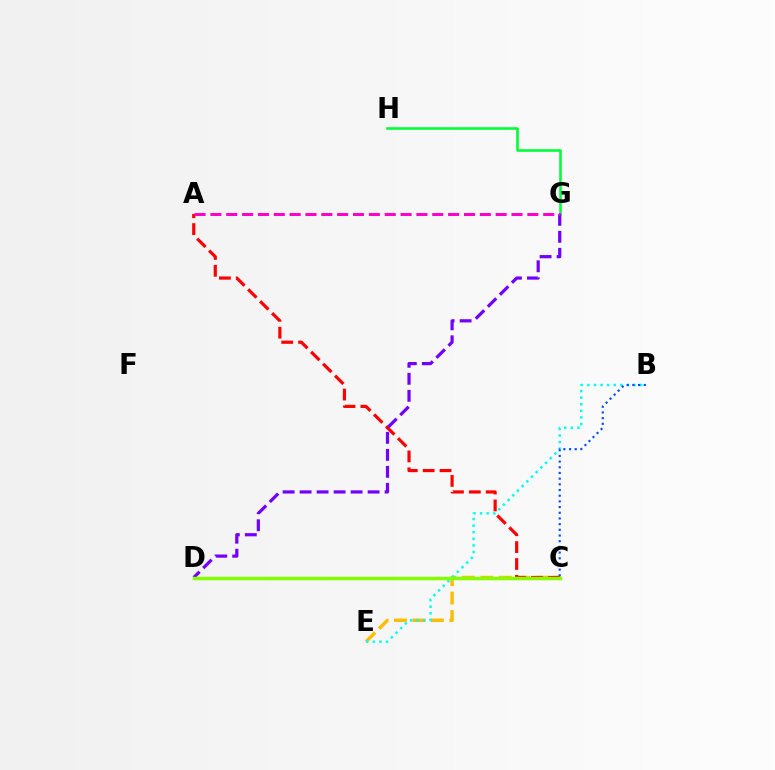{('C', 'E'): [{'color': '#ffbd00', 'line_style': 'dashed', 'thickness': 2.51}], ('B', 'E'): [{'color': '#00fff6', 'line_style': 'dotted', 'thickness': 1.79}], ('B', 'C'): [{'color': '#004bff', 'line_style': 'dotted', 'thickness': 1.55}], ('G', 'H'): [{'color': '#00ff39', 'line_style': 'solid', 'thickness': 1.87}], ('A', 'C'): [{'color': '#ff0000', 'line_style': 'dashed', 'thickness': 2.29}], ('D', 'G'): [{'color': '#7200ff', 'line_style': 'dashed', 'thickness': 2.31}], ('C', 'D'): [{'color': '#84ff00', 'line_style': 'solid', 'thickness': 2.52}], ('A', 'G'): [{'color': '#ff00cf', 'line_style': 'dashed', 'thickness': 2.15}]}